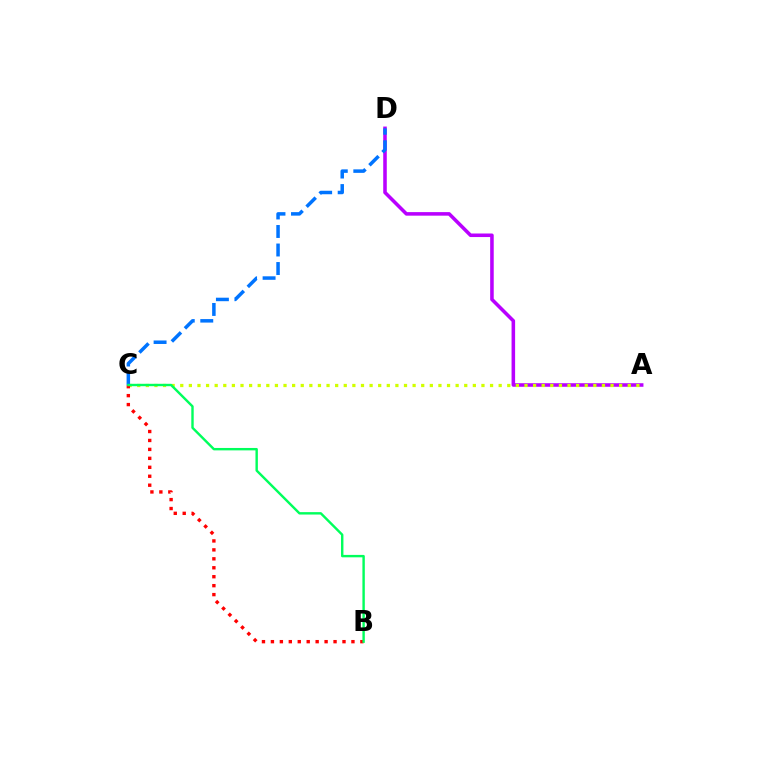{('A', 'D'): [{'color': '#b900ff', 'line_style': 'solid', 'thickness': 2.56}], ('A', 'C'): [{'color': '#d1ff00', 'line_style': 'dotted', 'thickness': 2.34}], ('B', 'C'): [{'color': '#ff0000', 'line_style': 'dotted', 'thickness': 2.43}, {'color': '#00ff5c', 'line_style': 'solid', 'thickness': 1.74}], ('C', 'D'): [{'color': '#0074ff', 'line_style': 'dashed', 'thickness': 2.52}]}